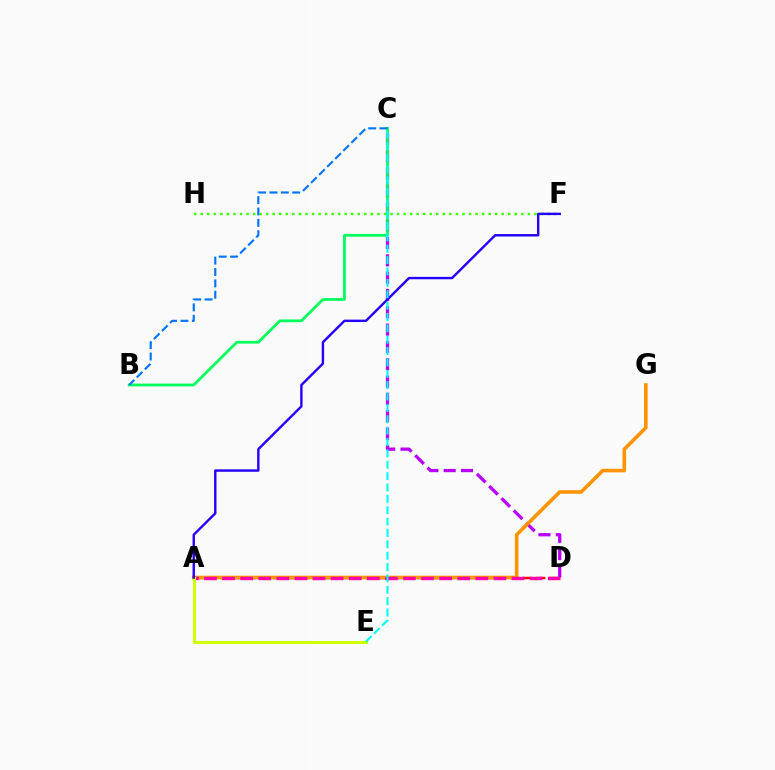{('F', 'H'): [{'color': '#3dff00', 'line_style': 'dotted', 'thickness': 1.78}], ('A', 'D'): [{'color': '#ff0000', 'line_style': 'dashed', 'thickness': 1.79}, {'color': '#ff00ac', 'line_style': 'dashed', 'thickness': 2.46}], ('C', 'D'): [{'color': '#b900ff', 'line_style': 'dashed', 'thickness': 2.35}], ('A', 'G'): [{'color': '#ff9400', 'line_style': 'solid', 'thickness': 2.59}], ('A', 'E'): [{'color': '#d1ff00', 'line_style': 'solid', 'thickness': 2.2}], ('A', 'F'): [{'color': '#2500ff', 'line_style': 'solid', 'thickness': 1.73}], ('B', 'C'): [{'color': '#00ff5c', 'line_style': 'solid', 'thickness': 1.99}, {'color': '#0074ff', 'line_style': 'dashed', 'thickness': 1.55}], ('C', 'E'): [{'color': '#00fff6', 'line_style': 'dashed', 'thickness': 1.54}]}